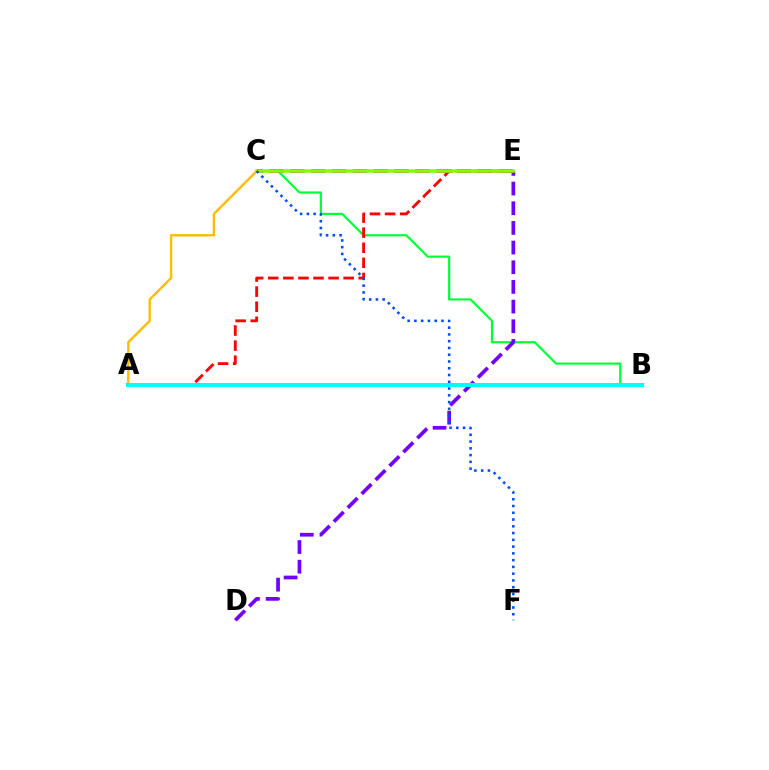{('B', 'C'): [{'color': '#00ff39', 'line_style': 'solid', 'thickness': 1.58}], ('C', 'E'): [{'color': '#ff00cf', 'line_style': 'dashed', 'thickness': 2.83}, {'color': '#84ff00', 'line_style': 'solid', 'thickness': 2.53}], ('A', 'E'): [{'color': '#ff0000', 'line_style': 'dashed', 'thickness': 2.05}], ('D', 'E'): [{'color': '#7200ff', 'line_style': 'dashed', 'thickness': 2.67}], ('A', 'C'): [{'color': '#ffbd00', 'line_style': 'solid', 'thickness': 1.72}], ('A', 'B'): [{'color': '#00fff6', 'line_style': 'solid', 'thickness': 2.88}], ('C', 'F'): [{'color': '#004bff', 'line_style': 'dotted', 'thickness': 1.84}]}